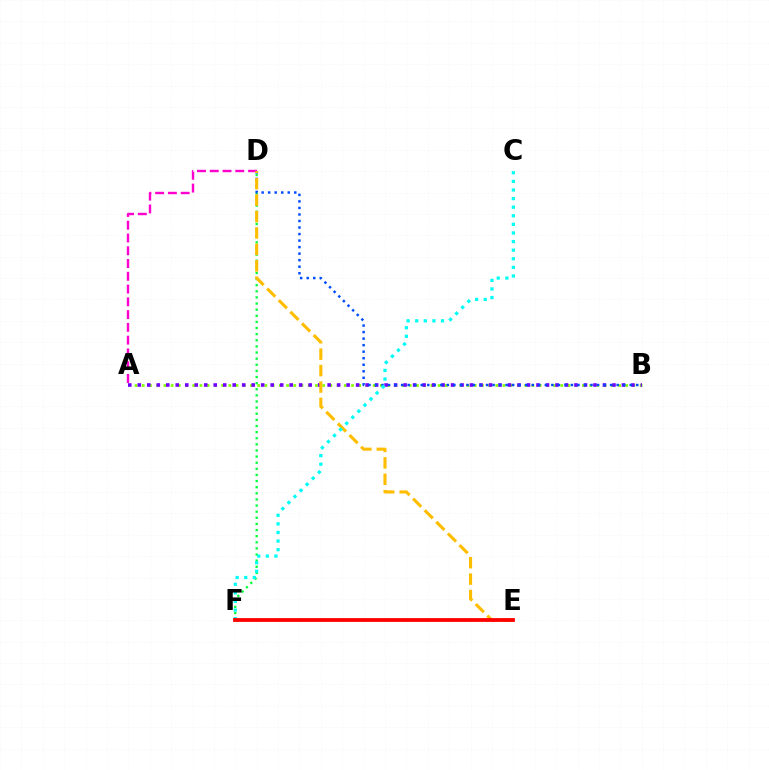{('D', 'F'): [{'color': '#00ff39', 'line_style': 'dotted', 'thickness': 1.66}], ('A', 'B'): [{'color': '#84ff00', 'line_style': 'dotted', 'thickness': 1.96}, {'color': '#7200ff', 'line_style': 'dotted', 'thickness': 2.58}], ('A', 'D'): [{'color': '#ff00cf', 'line_style': 'dashed', 'thickness': 1.73}], ('B', 'D'): [{'color': '#004bff', 'line_style': 'dotted', 'thickness': 1.77}], ('D', 'E'): [{'color': '#ffbd00', 'line_style': 'dashed', 'thickness': 2.23}], ('C', 'F'): [{'color': '#00fff6', 'line_style': 'dotted', 'thickness': 2.34}], ('E', 'F'): [{'color': '#ff0000', 'line_style': 'solid', 'thickness': 2.74}]}